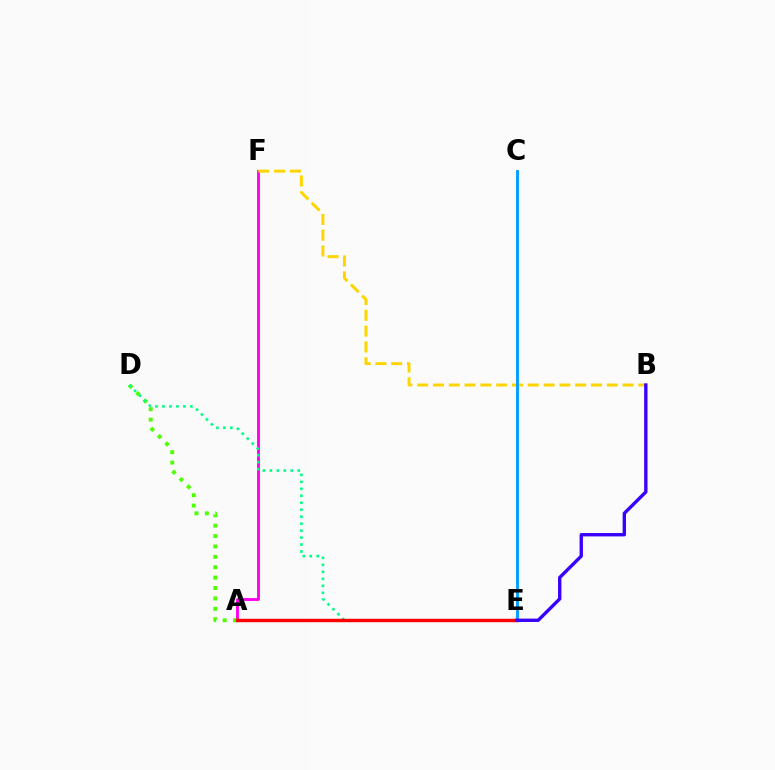{('A', 'F'): [{'color': '#ff00ed', 'line_style': 'solid', 'thickness': 2.07}], ('A', 'D'): [{'color': '#4fff00', 'line_style': 'dotted', 'thickness': 2.82}], ('D', 'E'): [{'color': '#00ff86', 'line_style': 'dotted', 'thickness': 1.89}], ('B', 'F'): [{'color': '#ffd500', 'line_style': 'dashed', 'thickness': 2.15}], ('C', 'E'): [{'color': '#009eff', 'line_style': 'solid', 'thickness': 2.08}], ('A', 'E'): [{'color': '#ff0000', 'line_style': 'solid', 'thickness': 2.47}], ('B', 'E'): [{'color': '#3700ff', 'line_style': 'solid', 'thickness': 2.42}]}